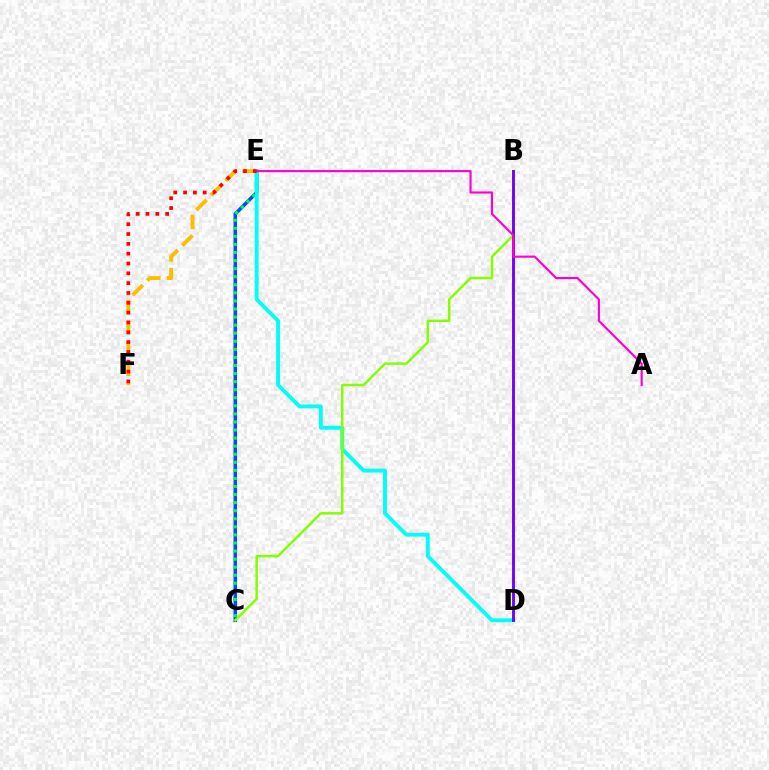{('C', 'E'): [{'color': '#004bff', 'line_style': 'solid', 'thickness': 2.54}, {'color': '#00ff39', 'line_style': 'dotted', 'thickness': 2.19}], ('E', 'F'): [{'color': '#ffbd00', 'line_style': 'dashed', 'thickness': 2.81}, {'color': '#ff0000', 'line_style': 'dotted', 'thickness': 2.67}], ('D', 'E'): [{'color': '#00fff6', 'line_style': 'solid', 'thickness': 2.79}], ('B', 'C'): [{'color': '#84ff00', 'line_style': 'solid', 'thickness': 1.81}], ('B', 'D'): [{'color': '#7200ff', 'line_style': 'solid', 'thickness': 2.07}], ('A', 'E'): [{'color': '#ff00cf', 'line_style': 'solid', 'thickness': 1.55}]}